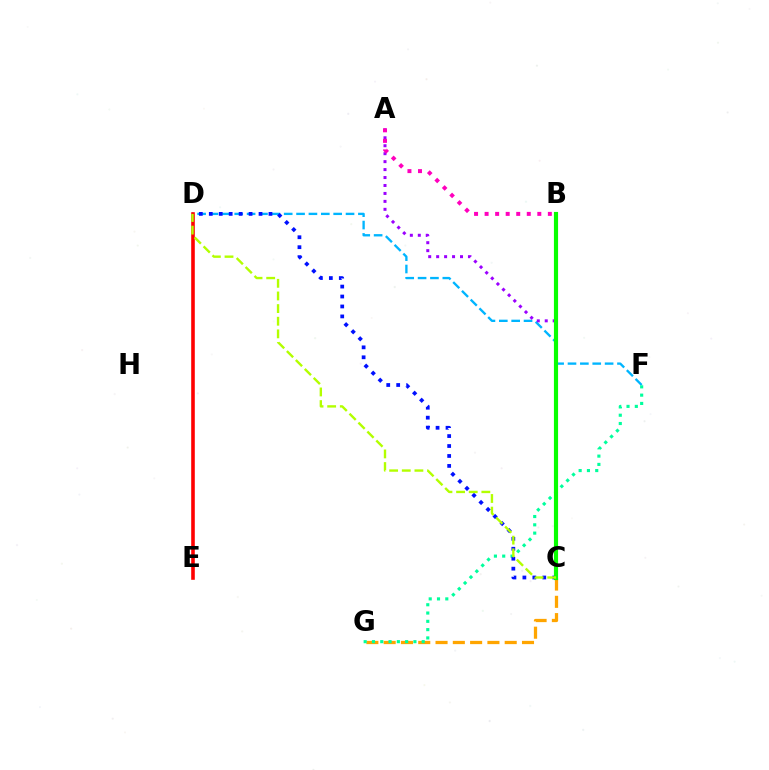{('D', 'F'): [{'color': '#00b5ff', 'line_style': 'dashed', 'thickness': 1.68}], ('C', 'G'): [{'color': '#ffa500', 'line_style': 'dashed', 'thickness': 2.35}], ('A', 'C'): [{'color': '#9b00ff', 'line_style': 'dotted', 'thickness': 2.16}], ('F', 'G'): [{'color': '#00ff9d', 'line_style': 'dotted', 'thickness': 2.25}], ('C', 'D'): [{'color': '#0010ff', 'line_style': 'dotted', 'thickness': 2.7}, {'color': '#b3ff00', 'line_style': 'dashed', 'thickness': 1.72}], ('D', 'E'): [{'color': '#ff0000', 'line_style': 'solid', 'thickness': 2.59}], ('B', 'C'): [{'color': '#08ff00', 'line_style': 'solid', 'thickness': 2.98}], ('A', 'B'): [{'color': '#ff00bd', 'line_style': 'dotted', 'thickness': 2.86}]}